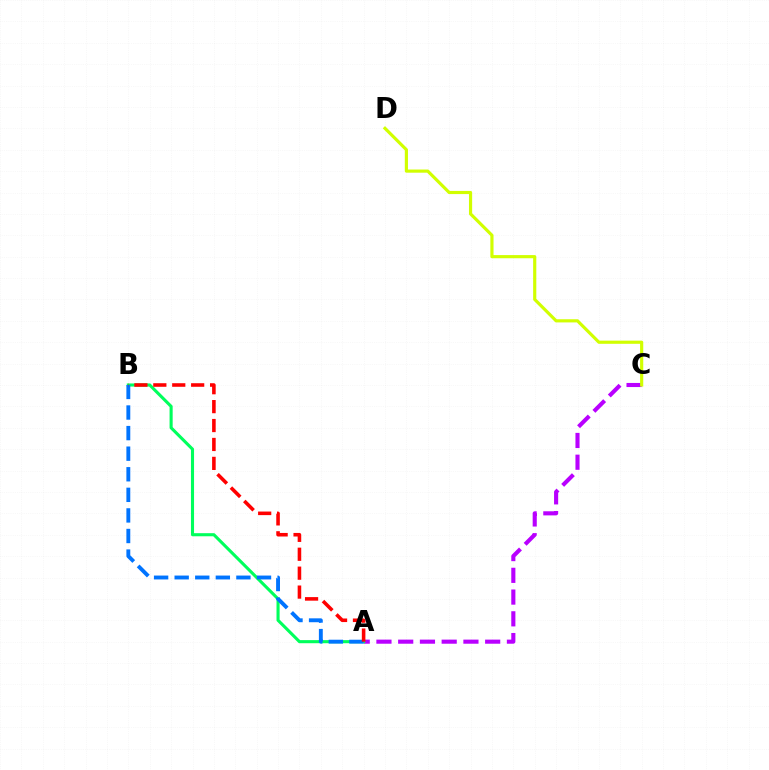{('A', 'C'): [{'color': '#b900ff', 'line_style': 'dashed', 'thickness': 2.95}], ('A', 'B'): [{'color': '#00ff5c', 'line_style': 'solid', 'thickness': 2.23}, {'color': '#0074ff', 'line_style': 'dashed', 'thickness': 2.8}, {'color': '#ff0000', 'line_style': 'dashed', 'thickness': 2.57}], ('C', 'D'): [{'color': '#d1ff00', 'line_style': 'solid', 'thickness': 2.28}]}